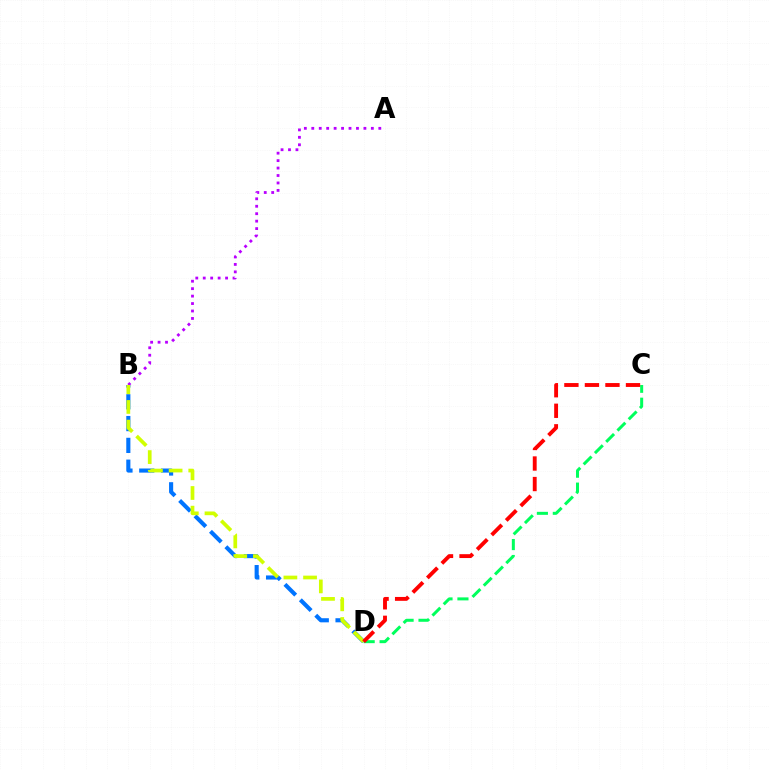{('B', 'D'): [{'color': '#0074ff', 'line_style': 'dashed', 'thickness': 2.96}, {'color': '#d1ff00', 'line_style': 'dashed', 'thickness': 2.67}], ('C', 'D'): [{'color': '#00ff5c', 'line_style': 'dashed', 'thickness': 2.16}, {'color': '#ff0000', 'line_style': 'dashed', 'thickness': 2.79}], ('A', 'B'): [{'color': '#b900ff', 'line_style': 'dotted', 'thickness': 2.02}]}